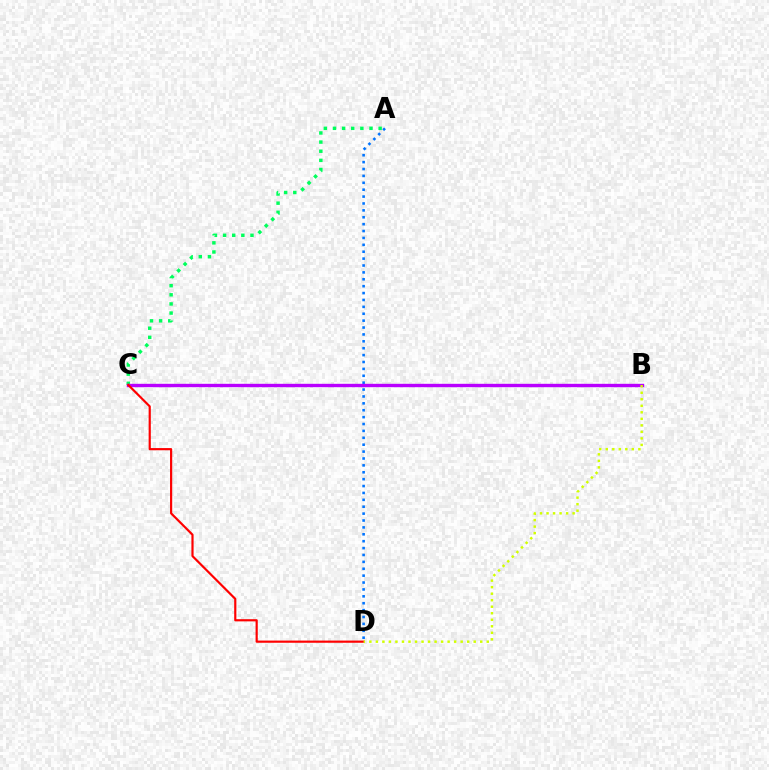{('A', 'C'): [{'color': '#00ff5c', 'line_style': 'dotted', 'thickness': 2.48}], ('A', 'D'): [{'color': '#0074ff', 'line_style': 'dotted', 'thickness': 1.87}], ('B', 'C'): [{'color': '#b900ff', 'line_style': 'solid', 'thickness': 2.43}], ('C', 'D'): [{'color': '#ff0000', 'line_style': 'solid', 'thickness': 1.57}], ('B', 'D'): [{'color': '#d1ff00', 'line_style': 'dotted', 'thickness': 1.77}]}